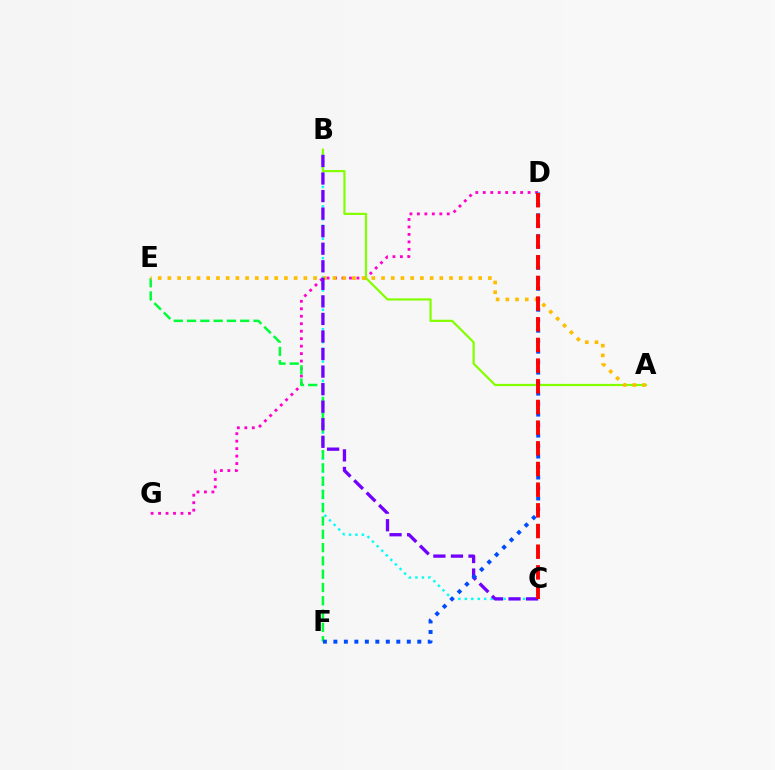{('D', 'G'): [{'color': '#ff00cf', 'line_style': 'dotted', 'thickness': 2.03}], ('B', 'C'): [{'color': '#00fff6', 'line_style': 'dotted', 'thickness': 1.76}, {'color': '#7200ff', 'line_style': 'dashed', 'thickness': 2.38}], ('E', 'F'): [{'color': '#00ff39', 'line_style': 'dashed', 'thickness': 1.81}], ('A', 'B'): [{'color': '#84ff00', 'line_style': 'solid', 'thickness': 1.58}], ('A', 'E'): [{'color': '#ffbd00', 'line_style': 'dotted', 'thickness': 2.64}], ('D', 'F'): [{'color': '#004bff', 'line_style': 'dotted', 'thickness': 2.85}], ('C', 'D'): [{'color': '#ff0000', 'line_style': 'dashed', 'thickness': 2.81}]}